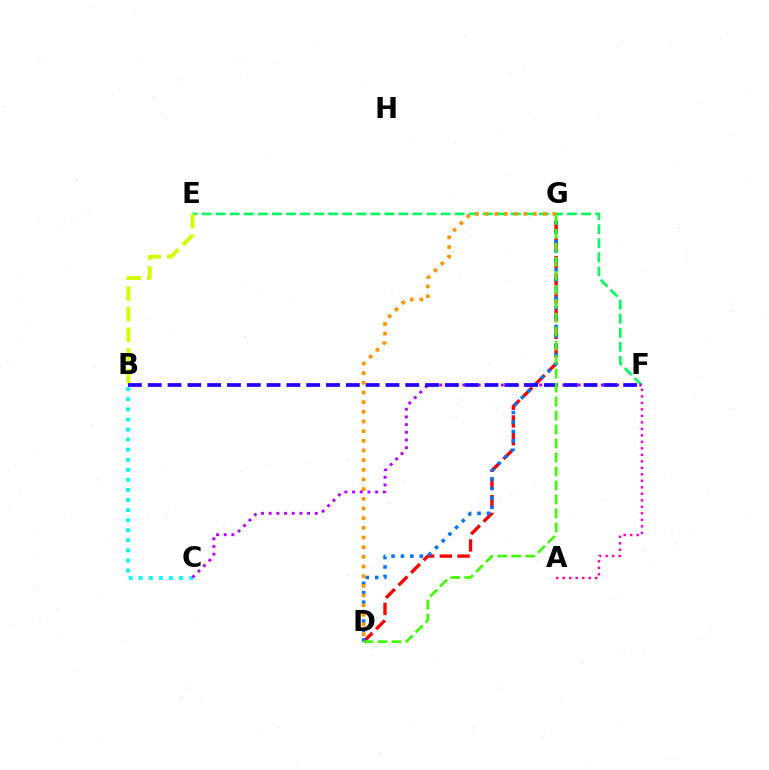{('B', 'C'): [{'color': '#00fff6', 'line_style': 'dotted', 'thickness': 2.74}], ('D', 'G'): [{'color': '#ff0000', 'line_style': 'dashed', 'thickness': 2.41}, {'color': '#0074ff', 'line_style': 'dotted', 'thickness': 2.56}, {'color': '#ff9400', 'line_style': 'dotted', 'thickness': 2.63}, {'color': '#3dff00', 'line_style': 'dashed', 'thickness': 1.9}], ('E', 'F'): [{'color': '#00ff5c', 'line_style': 'dashed', 'thickness': 1.91}], ('C', 'F'): [{'color': '#b900ff', 'line_style': 'dotted', 'thickness': 2.09}], ('B', 'E'): [{'color': '#d1ff00', 'line_style': 'dashed', 'thickness': 2.81}], ('A', 'F'): [{'color': '#ff00ac', 'line_style': 'dotted', 'thickness': 1.77}], ('B', 'F'): [{'color': '#2500ff', 'line_style': 'dashed', 'thickness': 2.69}]}